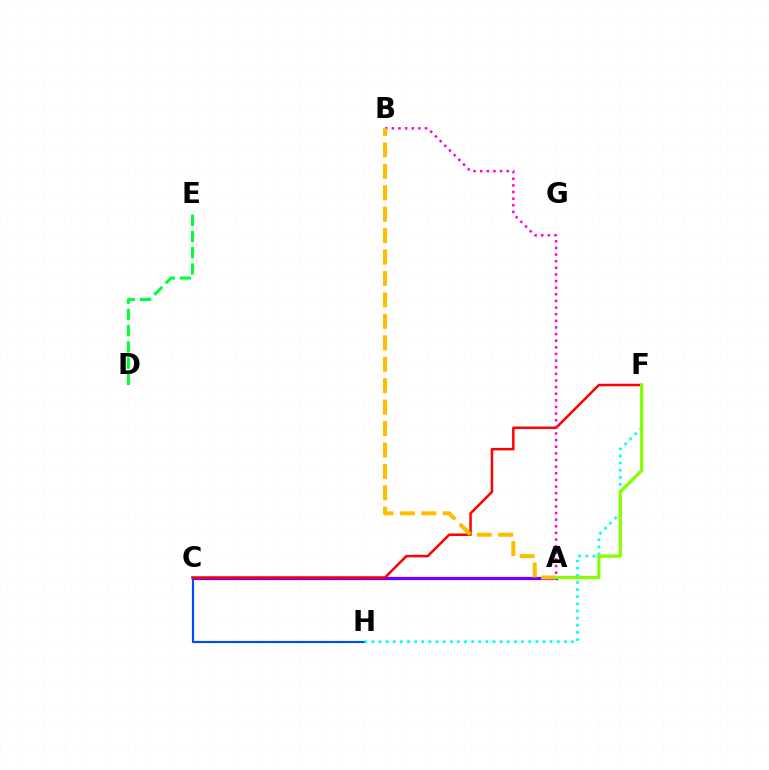{('A', 'C'): [{'color': '#7200ff', 'line_style': 'solid', 'thickness': 2.34}], ('D', 'E'): [{'color': '#00ff39', 'line_style': 'dashed', 'thickness': 2.2}], ('C', 'H'): [{'color': '#004bff', 'line_style': 'solid', 'thickness': 1.55}], ('C', 'F'): [{'color': '#ff0000', 'line_style': 'solid', 'thickness': 1.8}], ('F', 'H'): [{'color': '#00fff6', 'line_style': 'dotted', 'thickness': 1.94}], ('A', 'B'): [{'color': '#ff00cf', 'line_style': 'dotted', 'thickness': 1.8}, {'color': '#ffbd00', 'line_style': 'dashed', 'thickness': 2.91}], ('A', 'F'): [{'color': '#84ff00', 'line_style': 'solid', 'thickness': 2.33}]}